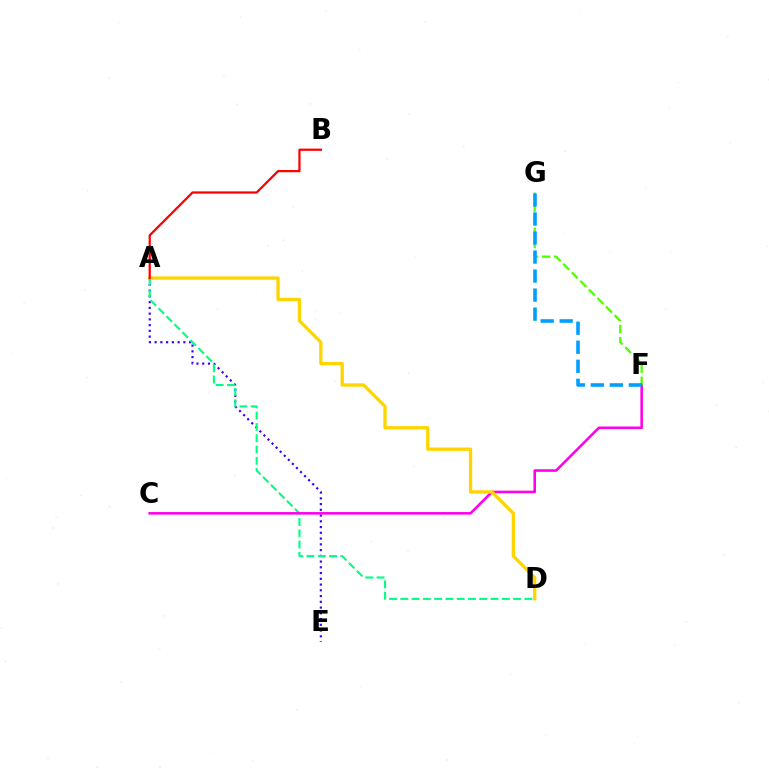{('A', 'E'): [{'color': '#3700ff', 'line_style': 'dotted', 'thickness': 1.56}], ('A', 'D'): [{'color': '#00ff86', 'line_style': 'dashed', 'thickness': 1.53}, {'color': '#ffd500', 'line_style': 'solid', 'thickness': 2.39}], ('C', 'F'): [{'color': '#ff00ed', 'line_style': 'solid', 'thickness': 1.85}], ('F', 'G'): [{'color': '#4fff00', 'line_style': 'dashed', 'thickness': 1.64}, {'color': '#009eff', 'line_style': 'dashed', 'thickness': 2.58}], ('A', 'B'): [{'color': '#ff0000', 'line_style': 'solid', 'thickness': 1.62}]}